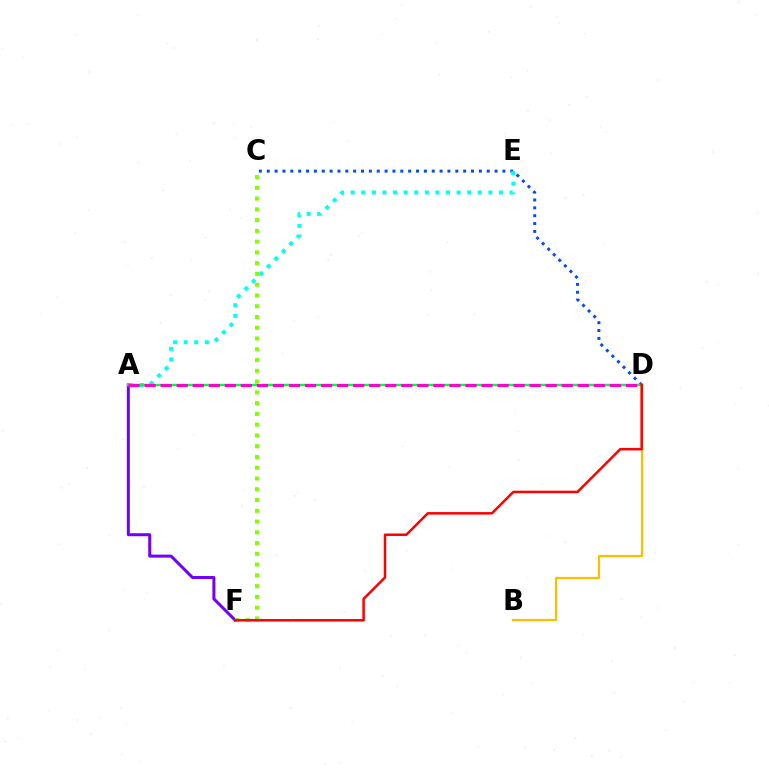{('C', 'D'): [{'color': '#004bff', 'line_style': 'dotted', 'thickness': 2.13}], ('A', 'E'): [{'color': '#00fff6', 'line_style': 'dotted', 'thickness': 2.88}], ('A', 'F'): [{'color': '#7200ff', 'line_style': 'solid', 'thickness': 2.17}], ('C', 'F'): [{'color': '#84ff00', 'line_style': 'dotted', 'thickness': 2.92}], ('B', 'D'): [{'color': '#ffbd00', 'line_style': 'solid', 'thickness': 1.58}], ('A', 'D'): [{'color': '#00ff39', 'line_style': 'solid', 'thickness': 1.73}, {'color': '#ff00cf', 'line_style': 'dashed', 'thickness': 2.18}], ('D', 'F'): [{'color': '#ff0000', 'line_style': 'solid', 'thickness': 1.8}]}